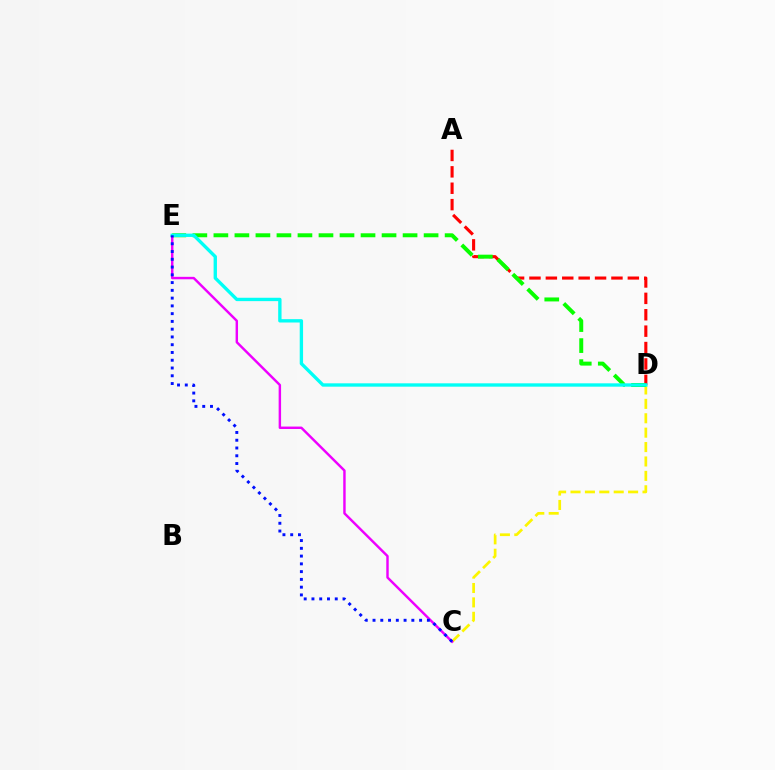{('C', 'D'): [{'color': '#fcf500', 'line_style': 'dashed', 'thickness': 1.96}], ('A', 'D'): [{'color': '#ff0000', 'line_style': 'dashed', 'thickness': 2.23}], ('D', 'E'): [{'color': '#08ff00', 'line_style': 'dashed', 'thickness': 2.86}, {'color': '#00fff6', 'line_style': 'solid', 'thickness': 2.41}], ('C', 'E'): [{'color': '#ee00ff', 'line_style': 'solid', 'thickness': 1.75}, {'color': '#0010ff', 'line_style': 'dotted', 'thickness': 2.11}]}